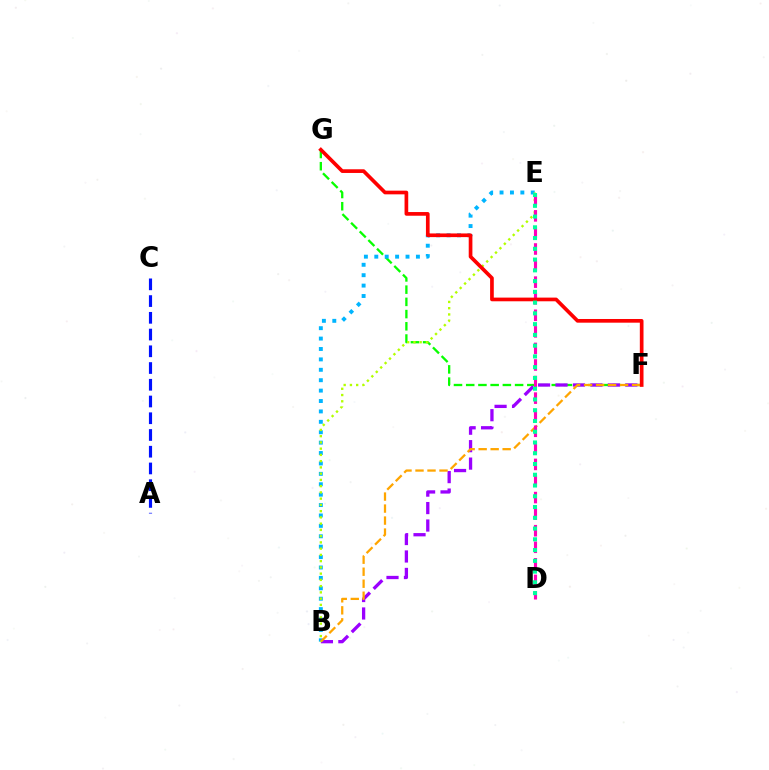{('F', 'G'): [{'color': '#08ff00', 'line_style': 'dashed', 'thickness': 1.66}, {'color': '#ff0000', 'line_style': 'solid', 'thickness': 2.65}], ('B', 'F'): [{'color': '#9b00ff', 'line_style': 'dashed', 'thickness': 2.37}, {'color': '#ffa500', 'line_style': 'dashed', 'thickness': 1.63}], ('B', 'E'): [{'color': '#00b5ff', 'line_style': 'dotted', 'thickness': 2.83}, {'color': '#b3ff00', 'line_style': 'dotted', 'thickness': 1.7}], ('D', 'E'): [{'color': '#ff00bd', 'line_style': 'dashed', 'thickness': 2.25}, {'color': '#00ff9d', 'line_style': 'dotted', 'thickness': 2.92}], ('A', 'C'): [{'color': '#0010ff', 'line_style': 'dashed', 'thickness': 2.27}]}